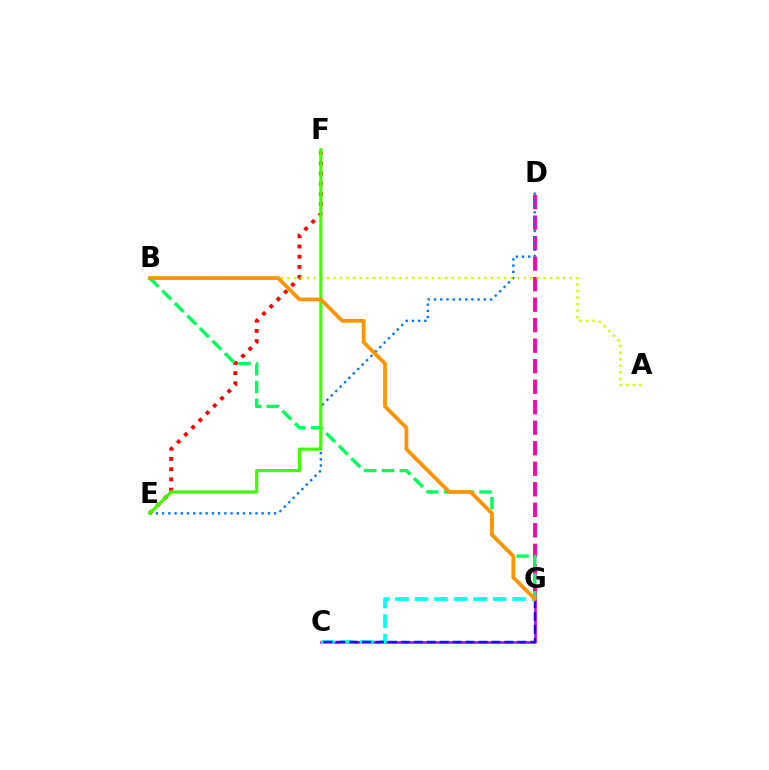{('C', 'G'): [{'color': '#b900ff', 'line_style': 'solid', 'thickness': 1.84}, {'color': '#00fff6', 'line_style': 'dashed', 'thickness': 2.65}, {'color': '#2500ff', 'line_style': 'dashed', 'thickness': 1.76}], ('D', 'G'): [{'color': '#ff00ac', 'line_style': 'dashed', 'thickness': 2.79}], ('D', 'E'): [{'color': '#0074ff', 'line_style': 'dotted', 'thickness': 1.69}], ('E', 'F'): [{'color': '#ff0000', 'line_style': 'dotted', 'thickness': 2.78}, {'color': '#3dff00', 'line_style': 'solid', 'thickness': 2.25}], ('A', 'B'): [{'color': '#d1ff00', 'line_style': 'dotted', 'thickness': 1.78}], ('B', 'G'): [{'color': '#00ff5c', 'line_style': 'dashed', 'thickness': 2.41}, {'color': '#ff9400', 'line_style': 'solid', 'thickness': 2.7}]}